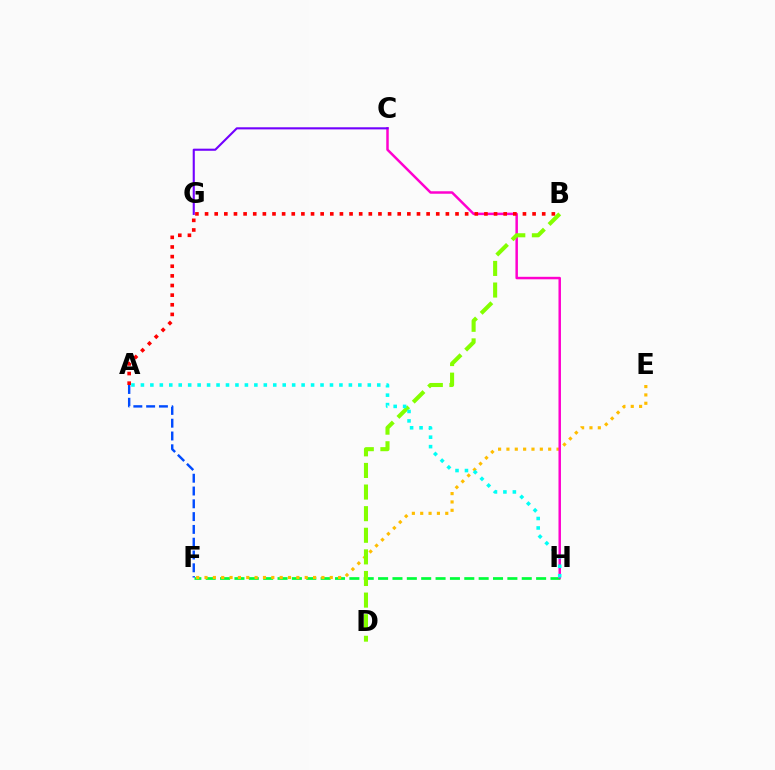{('F', 'H'): [{'color': '#00ff39', 'line_style': 'dashed', 'thickness': 1.95}], ('E', 'F'): [{'color': '#ffbd00', 'line_style': 'dotted', 'thickness': 2.27}], ('C', 'H'): [{'color': '#ff00cf', 'line_style': 'solid', 'thickness': 1.79}], ('A', 'B'): [{'color': '#ff0000', 'line_style': 'dotted', 'thickness': 2.62}], ('C', 'G'): [{'color': '#7200ff', 'line_style': 'solid', 'thickness': 1.52}], ('A', 'F'): [{'color': '#004bff', 'line_style': 'dashed', 'thickness': 1.74}], ('B', 'D'): [{'color': '#84ff00', 'line_style': 'dashed', 'thickness': 2.94}], ('A', 'H'): [{'color': '#00fff6', 'line_style': 'dotted', 'thickness': 2.57}]}